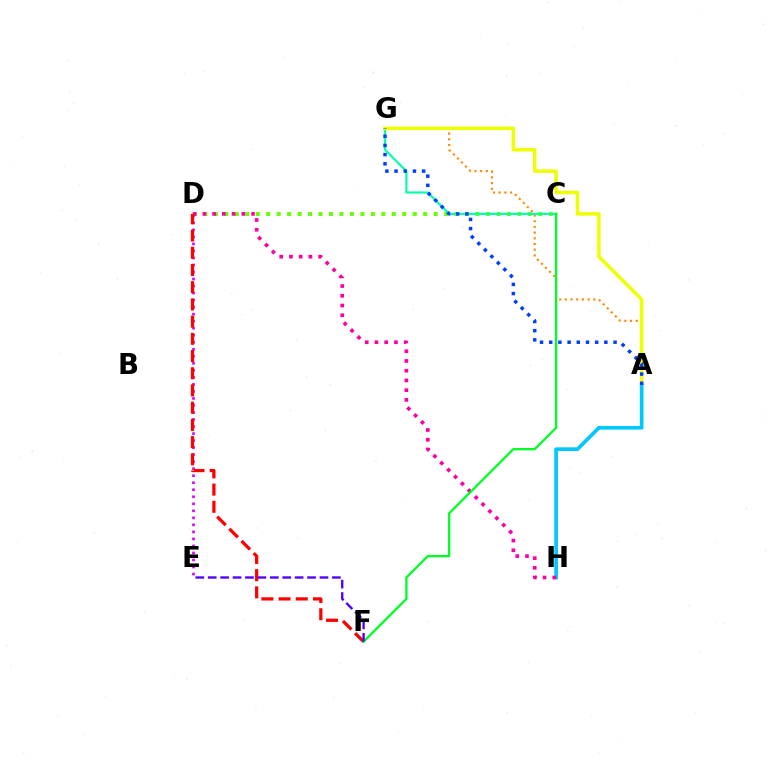{('A', 'G'): [{'color': '#ff8800', 'line_style': 'dotted', 'thickness': 1.55}, {'color': '#eeff00', 'line_style': 'solid', 'thickness': 2.5}, {'color': '#003fff', 'line_style': 'dotted', 'thickness': 2.5}], ('C', 'D'): [{'color': '#66ff00', 'line_style': 'dotted', 'thickness': 2.84}], ('C', 'G'): [{'color': '#00ffaf', 'line_style': 'solid', 'thickness': 1.54}], ('D', 'E'): [{'color': '#d600ff', 'line_style': 'dotted', 'thickness': 1.91}], ('A', 'H'): [{'color': '#00c7ff', 'line_style': 'solid', 'thickness': 2.65}], ('D', 'H'): [{'color': '#ff00a0', 'line_style': 'dotted', 'thickness': 2.64}], ('D', 'F'): [{'color': '#ff0000', 'line_style': 'dashed', 'thickness': 2.34}], ('C', 'F'): [{'color': '#00ff27', 'line_style': 'solid', 'thickness': 1.66}], ('E', 'F'): [{'color': '#4f00ff', 'line_style': 'dashed', 'thickness': 1.69}]}